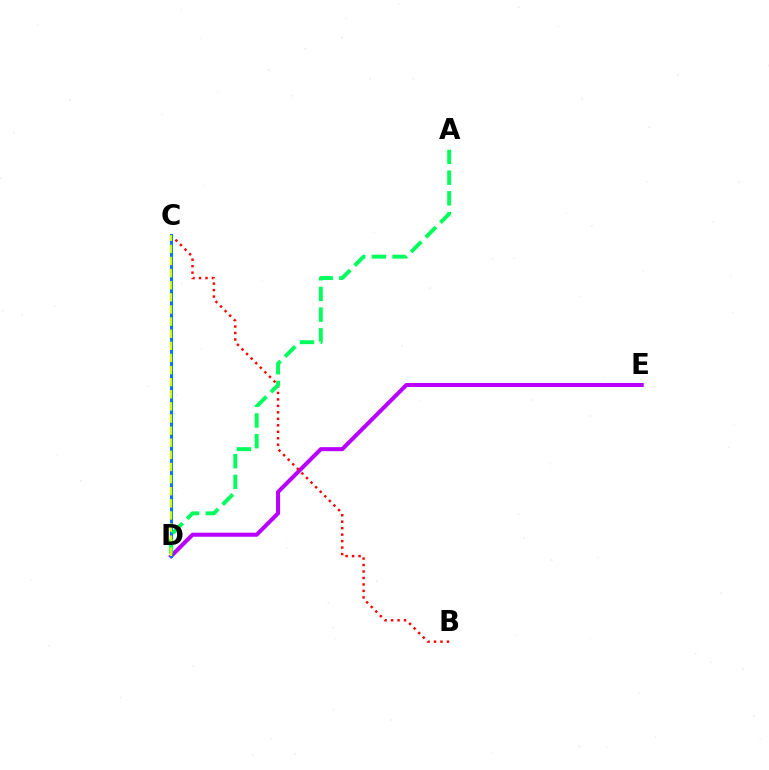{('D', 'E'): [{'color': '#b900ff', 'line_style': 'solid', 'thickness': 2.91}], ('B', 'C'): [{'color': '#ff0000', 'line_style': 'dotted', 'thickness': 1.76}], ('C', 'D'): [{'color': '#0074ff', 'line_style': 'solid', 'thickness': 2.19}, {'color': '#d1ff00', 'line_style': 'dashed', 'thickness': 1.65}], ('A', 'D'): [{'color': '#00ff5c', 'line_style': 'dashed', 'thickness': 2.81}]}